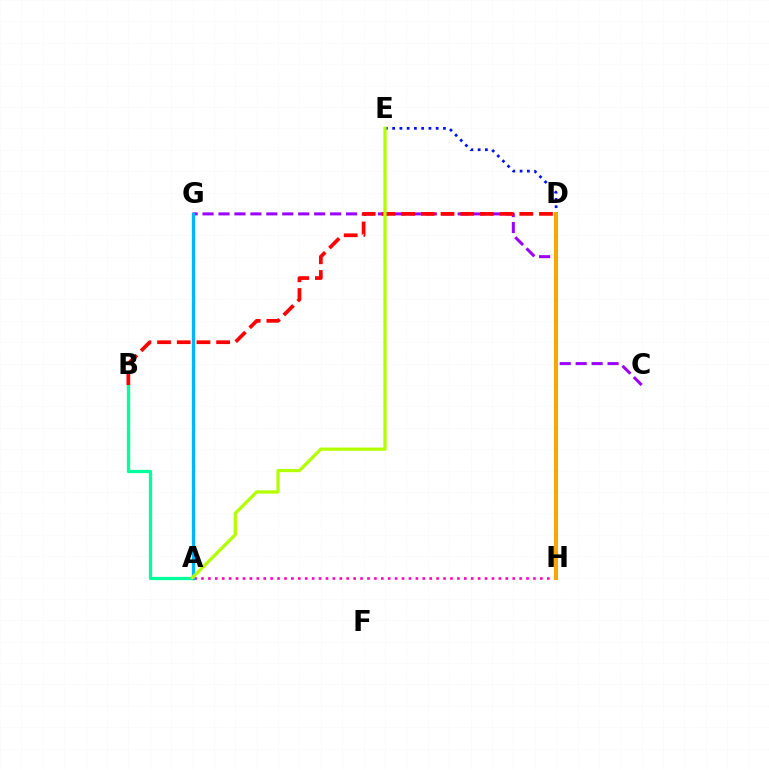{('C', 'G'): [{'color': '#9b00ff', 'line_style': 'dashed', 'thickness': 2.17}], ('A', 'H'): [{'color': '#ff00bd', 'line_style': 'dotted', 'thickness': 1.88}], ('D', 'H'): [{'color': '#08ff00', 'line_style': 'solid', 'thickness': 2.84}, {'color': '#ffa500', 'line_style': 'solid', 'thickness': 2.8}], ('A', 'B'): [{'color': '#00ff9d', 'line_style': 'solid', 'thickness': 2.35}], ('A', 'G'): [{'color': '#00b5ff', 'line_style': 'solid', 'thickness': 2.37}], ('D', 'E'): [{'color': '#0010ff', 'line_style': 'dotted', 'thickness': 1.97}], ('B', 'D'): [{'color': '#ff0000', 'line_style': 'dashed', 'thickness': 2.68}], ('A', 'E'): [{'color': '#b3ff00', 'line_style': 'solid', 'thickness': 2.34}]}